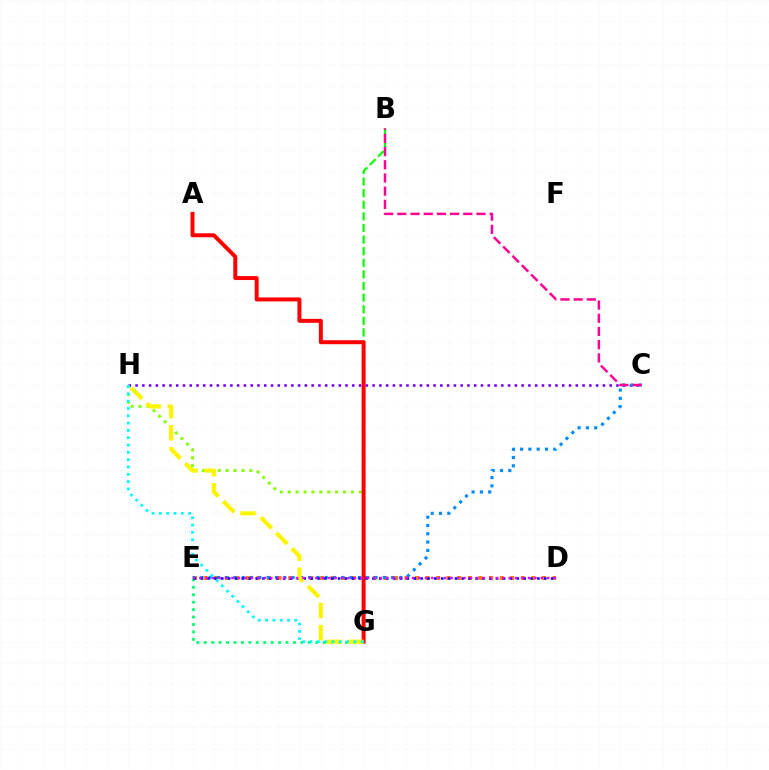{('B', 'G'): [{'color': '#08ff00', 'line_style': 'dashed', 'thickness': 1.58}], ('C', 'H'): [{'color': '#7200ff', 'line_style': 'dotted', 'thickness': 1.84}], ('D', 'E'): [{'color': '#ff7c00', 'line_style': 'dotted', 'thickness': 2.87}, {'color': '#0010ff', 'line_style': 'dotted', 'thickness': 1.87}, {'color': '#ee00ff', 'line_style': 'dotted', 'thickness': 1.75}], ('G', 'H'): [{'color': '#84ff00', 'line_style': 'dotted', 'thickness': 2.14}, {'color': '#fcf500', 'line_style': 'dashed', 'thickness': 3.0}, {'color': '#00fff6', 'line_style': 'dotted', 'thickness': 1.99}], ('A', 'G'): [{'color': '#ff0000', 'line_style': 'solid', 'thickness': 2.85}], ('E', 'G'): [{'color': '#00ff74', 'line_style': 'dotted', 'thickness': 2.02}], ('C', 'E'): [{'color': '#008cff', 'line_style': 'dotted', 'thickness': 2.25}], ('B', 'C'): [{'color': '#ff0094', 'line_style': 'dashed', 'thickness': 1.79}]}